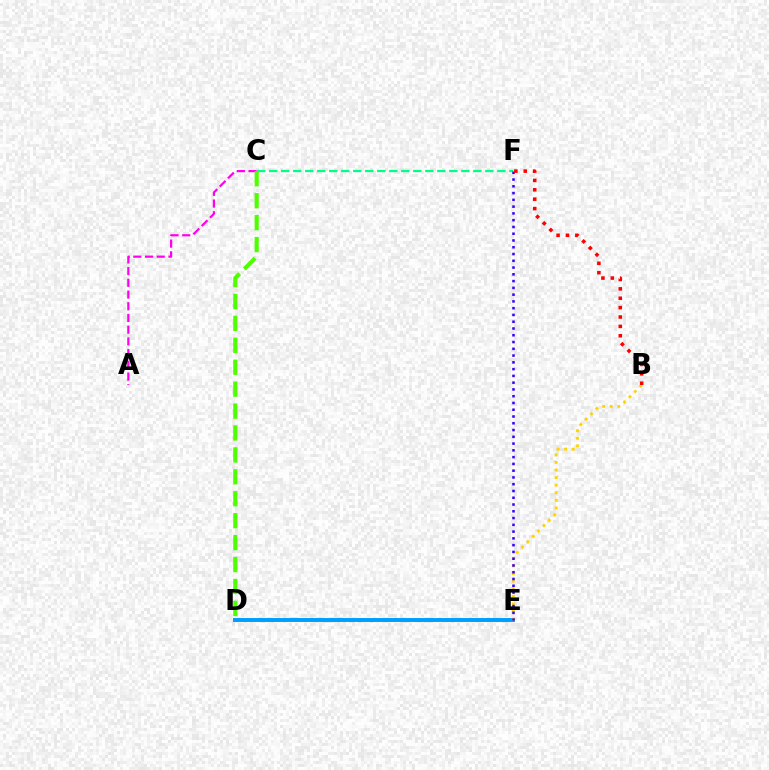{('D', 'E'): [{'color': '#009eff', 'line_style': 'solid', 'thickness': 2.84}], ('C', 'F'): [{'color': '#00ff86', 'line_style': 'dashed', 'thickness': 1.63}], ('B', 'E'): [{'color': '#ffd500', 'line_style': 'dotted', 'thickness': 2.06}], ('A', 'C'): [{'color': '#ff00ed', 'line_style': 'dashed', 'thickness': 1.59}], ('C', 'D'): [{'color': '#4fff00', 'line_style': 'dashed', 'thickness': 2.98}], ('E', 'F'): [{'color': '#3700ff', 'line_style': 'dotted', 'thickness': 1.84}], ('B', 'F'): [{'color': '#ff0000', 'line_style': 'dotted', 'thickness': 2.55}]}